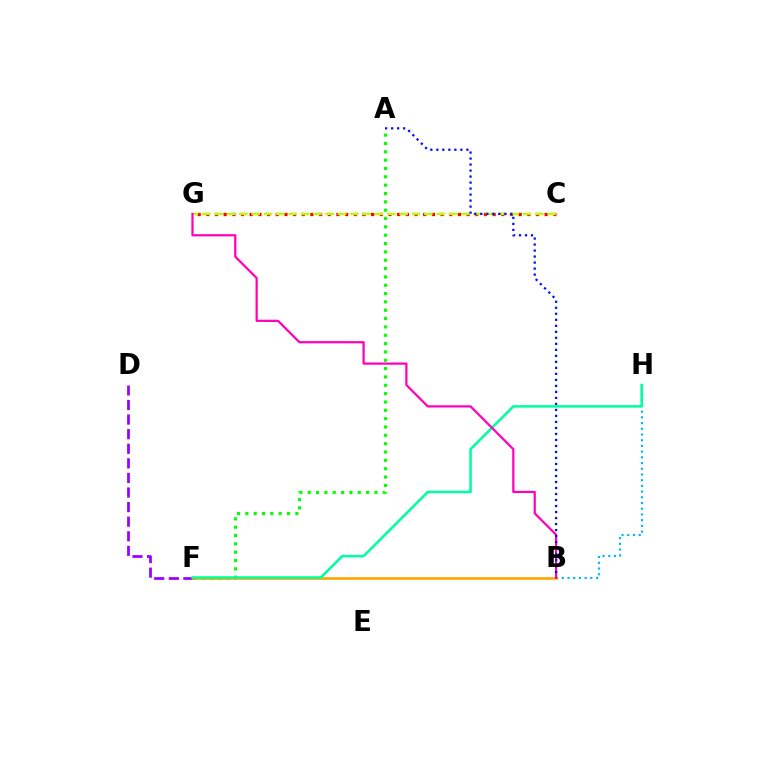{('B', 'H'): [{'color': '#00b5ff', 'line_style': 'dotted', 'thickness': 1.55}], ('C', 'G'): [{'color': '#ff0000', 'line_style': 'dotted', 'thickness': 2.36}, {'color': '#b3ff00', 'line_style': 'dashed', 'thickness': 1.68}], ('A', 'F'): [{'color': '#08ff00', 'line_style': 'dotted', 'thickness': 2.27}], ('D', 'F'): [{'color': '#9b00ff', 'line_style': 'dashed', 'thickness': 1.98}], ('B', 'F'): [{'color': '#ffa500', 'line_style': 'solid', 'thickness': 1.9}], ('F', 'H'): [{'color': '#00ff9d', 'line_style': 'solid', 'thickness': 1.83}], ('B', 'G'): [{'color': '#ff00bd', 'line_style': 'solid', 'thickness': 1.6}], ('A', 'B'): [{'color': '#0010ff', 'line_style': 'dotted', 'thickness': 1.63}]}